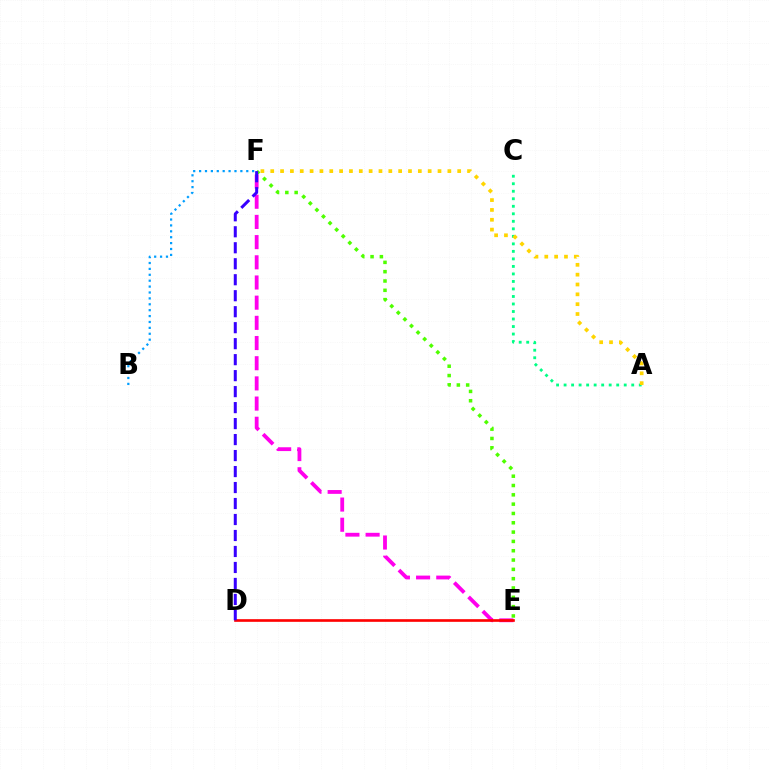{('E', 'F'): [{'color': '#4fff00', 'line_style': 'dotted', 'thickness': 2.53}, {'color': '#ff00ed', 'line_style': 'dashed', 'thickness': 2.74}], ('B', 'F'): [{'color': '#009eff', 'line_style': 'dotted', 'thickness': 1.6}], ('D', 'E'): [{'color': '#ff0000', 'line_style': 'solid', 'thickness': 1.91}], ('A', 'C'): [{'color': '#00ff86', 'line_style': 'dotted', 'thickness': 2.04}], ('A', 'F'): [{'color': '#ffd500', 'line_style': 'dotted', 'thickness': 2.67}], ('D', 'F'): [{'color': '#3700ff', 'line_style': 'dashed', 'thickness': 2.17}]}